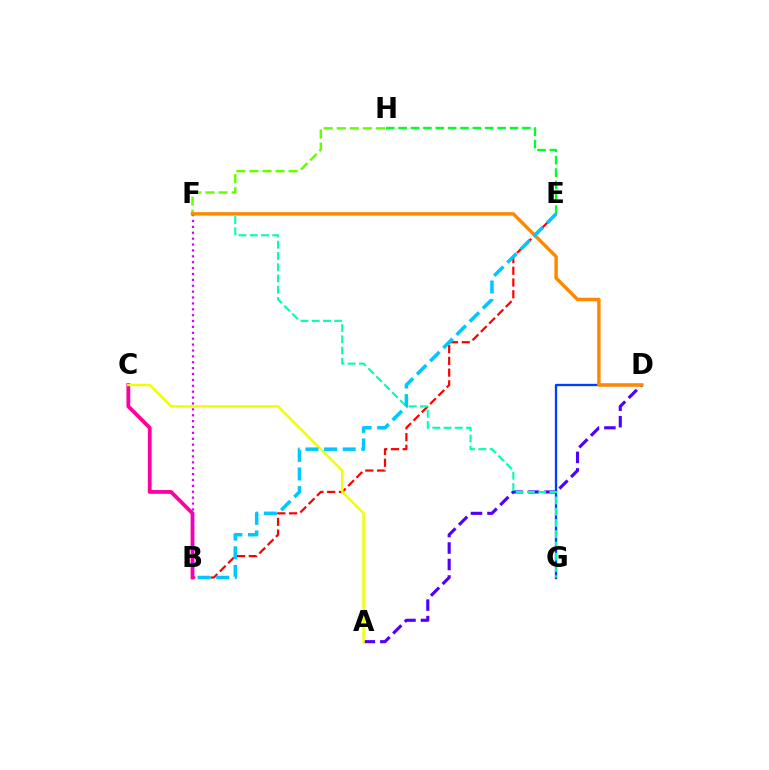{('B', 'E'): [{'color': '#ff0000', 'line_style': 'dashed', 'thickness': 1.6}, {'color': '#00c7ff', 'line_style': 'dashed', 'thickness': 2.53}], ('E', 'H'): [{'color': '#00ff27', 'line_style': 'dashed', 'thickness': 1.68}], ('D', 'G'): [{'color': '#003fff', 'line_style': 'solid', 'thickness': 1.67}], ('F', 'H'): [{'color': '#66ff00', 'line_style': 'dashed', 'thickness': 1.77}], ('B', 'C'): [{'color': '#ff00a0', 'line_style': 'solid', 'thickness': 2.73}], ('A', 'D'): [{'color': '#4f00ff', 'line_style': 'dashed', 'thickness': 2.24}], ('B', 'F'): [{'color': '#d600ff', 'line_style': 'dotted', 'thickness': 1.6}], ('A', 'C'): [{'color': '#eeff00', 'line_style': 'solid', 'thickness': 1.79}], ('F', 'G'): [{'color': '#00ffaf', 'line_style': 'dashed', 'thickness': 1.53}], ('D', 'F'): [{'color': '#ff8800', 'line_style': 'solid', 'thickness': 2.48}]}